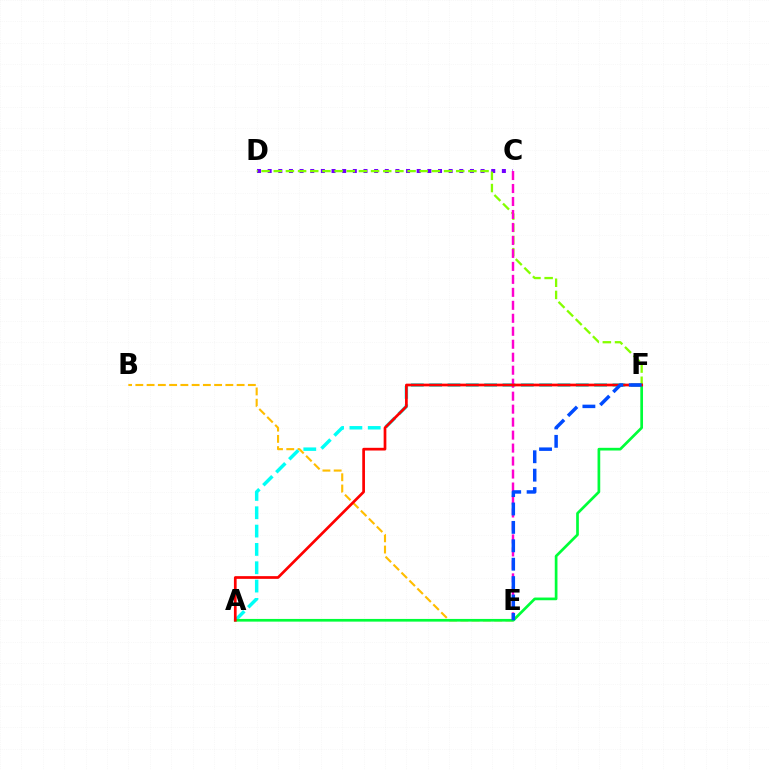{('C', 'D'): [{'color': '#7200ff', 'line_style': 'dotted', 'thickness': 2.89}], ('B', 'E'): [{'color': '#ffbd00', 'line_style': 'dashed', 'thickness': 1.53}], ('A', 'F'): [{'color': '#00fff6', 'line_style': 'dashed', 'thickness': 2.49}, {'color': '#00ff39', 'line_style': 'solid', 'thickness': 1.94}, {'color': '#ff0000', 'line_style': 'solid', 'thickness': 1.95}], ('D', 'F'): [{'color': '#84ff00', 'line_style': 'dashed', 'thickness': 1.65}], ('C', 'E'): [{'color': '#ff00cf', 'line_style': 'dashed', 'thickness': 1.76}], ('E', 'F'): [{'color': '#004bff', 'line_style': 'dashed', 'thickness': 2.5}]}